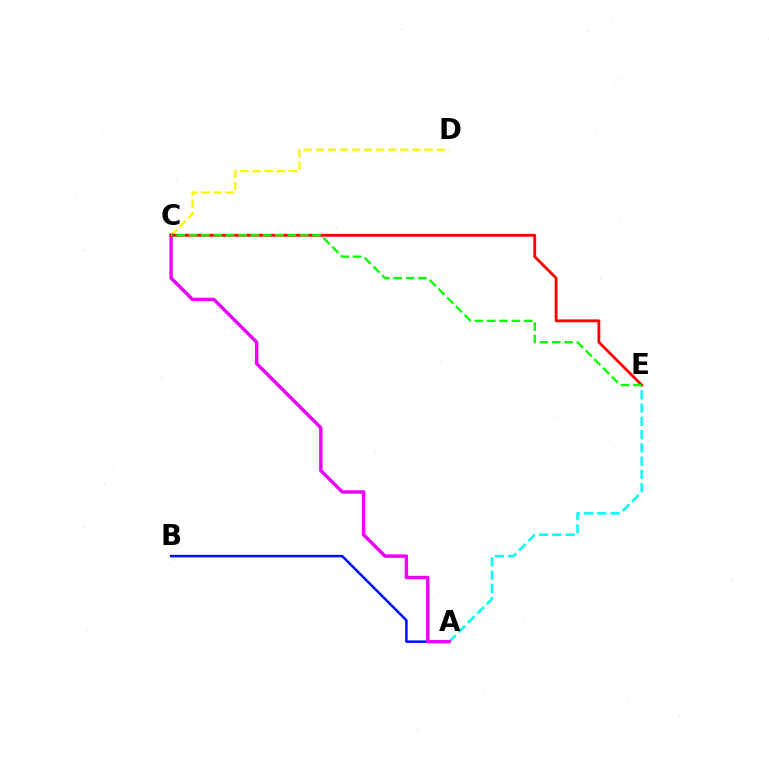{('A', 'B'): [{'color': '#0010ff', 'line_style': 'solid', 'thickness': 1.82}], ('A', 'E'): [{'color': '#00fff6', 'line_style': 'dashed', 'thickness': 1.8}], ('C', 'D'): [{'color': '#fcf500', 'line_style': 'dashed', 'thickness': 1.64}], ('A', 'C'): [{'color': '#ee00ff', 'line_style': 'solid', 'thickness': 2.45}], ('C', 'E'): [{'color': '#ff0000', 'line_style': 'solid', 'thickness': 2.03}, {'color': '#08ff00', 'line_style': 'dashed', 'thickness': 1.68}]}